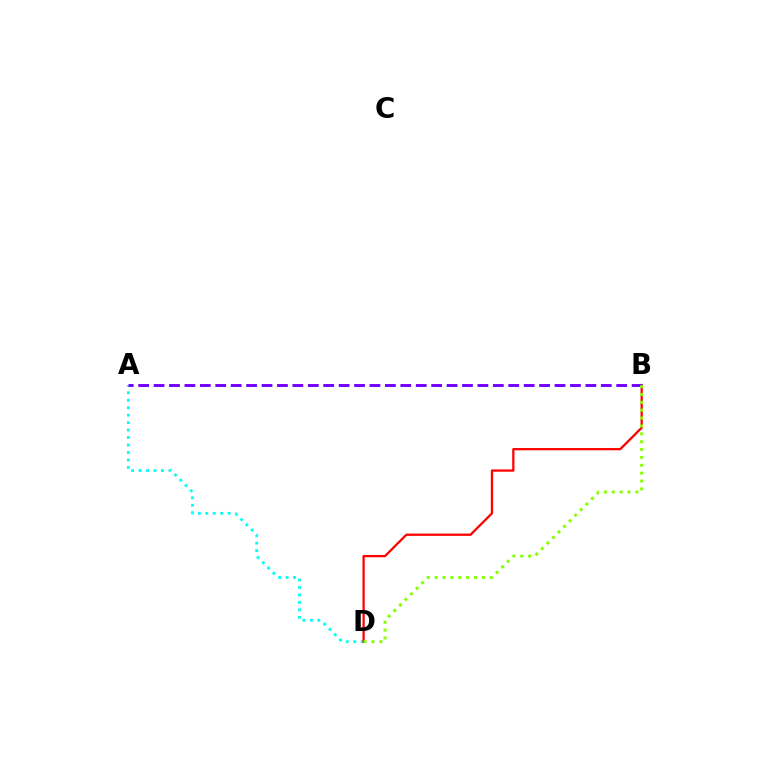{('A', 'D'): [{'color': '#00fff6', 'line_style': 'dotted', 'thickness': 2.03}], ('B', 'D'): [{'color': '#ff0000', 'line_style': 'solid', 'thickness': 1.63}, {'color': '#84ff00', 'line_style': 'dotted', 'thickness': 2.14}], ('A', 'B'): [{'color': '#7200ff', 'line_style': 'dashed', 'thickness': 2.09}]}